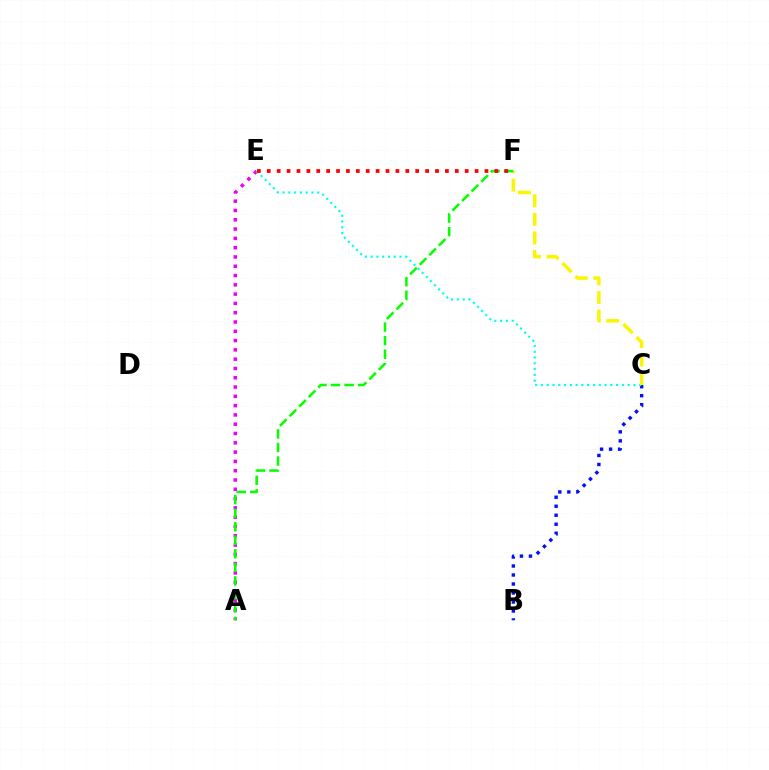{('A', 'E'): [{'color': '#ee00ff', 'line_style': 'dotted', 'thickness': 2.52}], ('B', 'C'): [{'color': '#0010ff', 'line_style': 'dotted', 'thickness': 2.45}], ('C', 'E'): [{'color': '#00fff6', 'line_style': 'dotted', 'thickness': 1.57}], ('C', 'F'): [{'color': '#fcf500', 'line_style': 'dashed', 'thickness': 2.52}], ('A', 'F'): [{'color': '#08ff00', 'line_style': 'dashed', 'thickness': 1.84}], ('E', 'F'): [{'color': '#ff0000', 'line_style': 'dotted', 'thickness': 2.69}]}